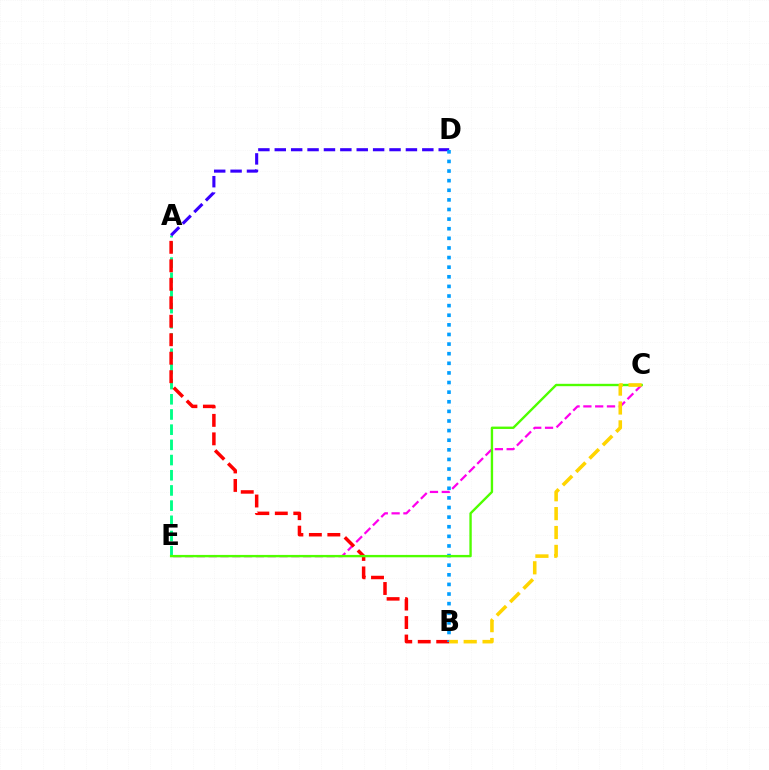{('C', 'E'): [{'color': '#ff00ed', 'line_style': 'dashed', 'thickness': 1.6}, {'color': '#4fff00', 'line_style': 'solid', 'thickness': 1.71}], ('A', 'E'): [{'color': '#00ff86', 'line_style': 'dashed', 'thickness': 2.06}], ('A', 'D'): [{'color': '#3700ff', 'line_style': 'dashed', 'thickness': 2.23}], ('A', 'B'): [{'color': '#ff0000', 'line_style': 'dashed', 'thickness': 2.51}], ('B', 'D'): [{'color': '#009eff', 'line_style': 'dotted', 'thickness': 2.61}], ('B', 'C'): [{'color': '#ffd500', 'line_style': 'dashed', 'thickness': 2.57}]}